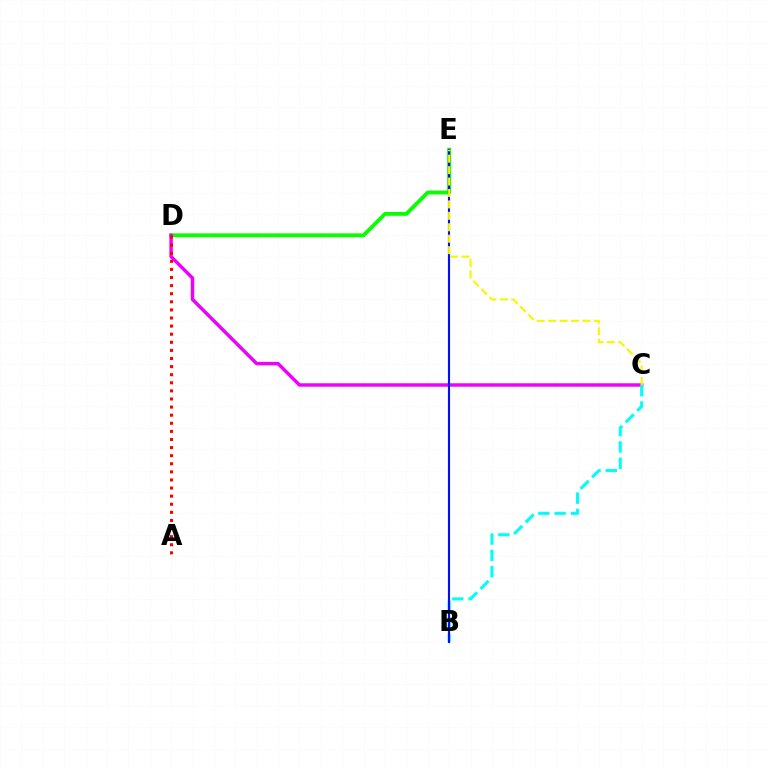{('D', 'E'): [{'color': '#08ff00', 'line_style': 'solid', 'thickness': 2.77}], ('C', 'D'): [{'color': '#ee00ff', 'line_style': 'solid', 'thickness': 2.48}], ('B', 'C'): [{'color': '#00fff6', 'line_style': 'dashed', 'thickness': 2.21}], ('B', 'E'): [{'color': '#0010ff', 'line_style': 'solid', 'thickness': 1.54}], ('C', 'E'): [{'color': '#fcf500', 'line_style': 'dashed', 'thickness': 1.55}], ('A', 'D'): [{'color': '#ff0000', 'line_style': 'dotted', 'thickness': 2.2}]}